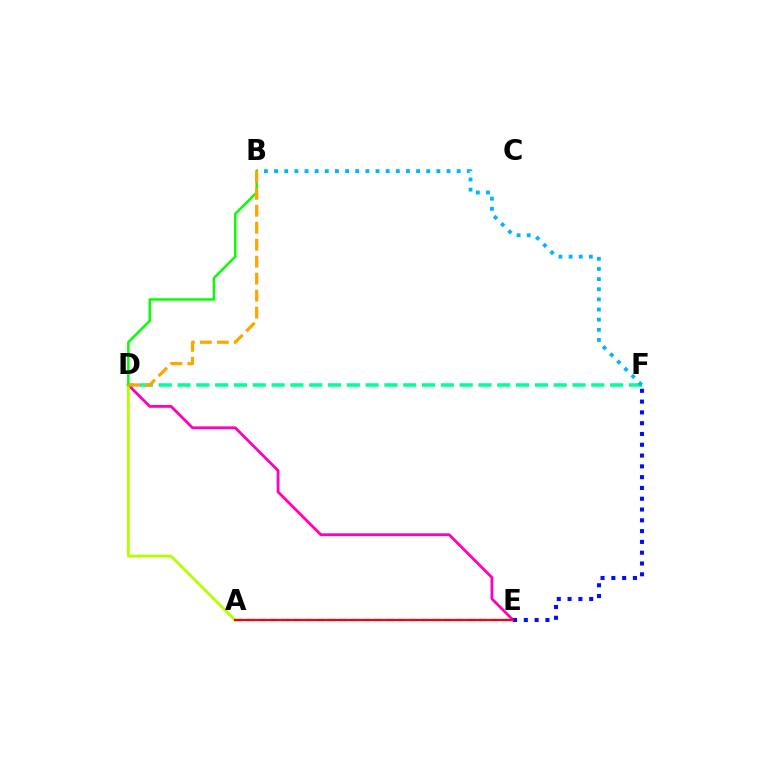{('D', 'F'): [{'color': '#00ff9d', 'line_style': 'dashed', 'thickness': 2.55}], ('D', 'E'): [{'color': '#ff00bd', 'line_style': 'solid', 'thickness': 2.01}], ('E', 'F'): [{'color': '#0010ff', 'line_style': 'dotted', 'thickness': 2.93}], ('A', 'D'): [{'color': '#b3ff00', 'line_style': 'solid', 'thickness': 2.06}], ('A', 'E'): [{'color': '#9b00ff', 'line_style': 'dashed', 'thickness': 1.58}, {'color': '#ff0000', 'line_style': 'solid', 'thickness': 1.55}], ('B', 'F'): [{'color': '#00b5ff', 'line_style': 'dotted', 'thickness': 2.76}], ('B', 'D'): [{'color': '#08ff00', 'line_style': 'solid', 'thickness': 1.78}, {'color': '#ffa500', 'line_style': 'dashed', 'thickness': 2.31}]}